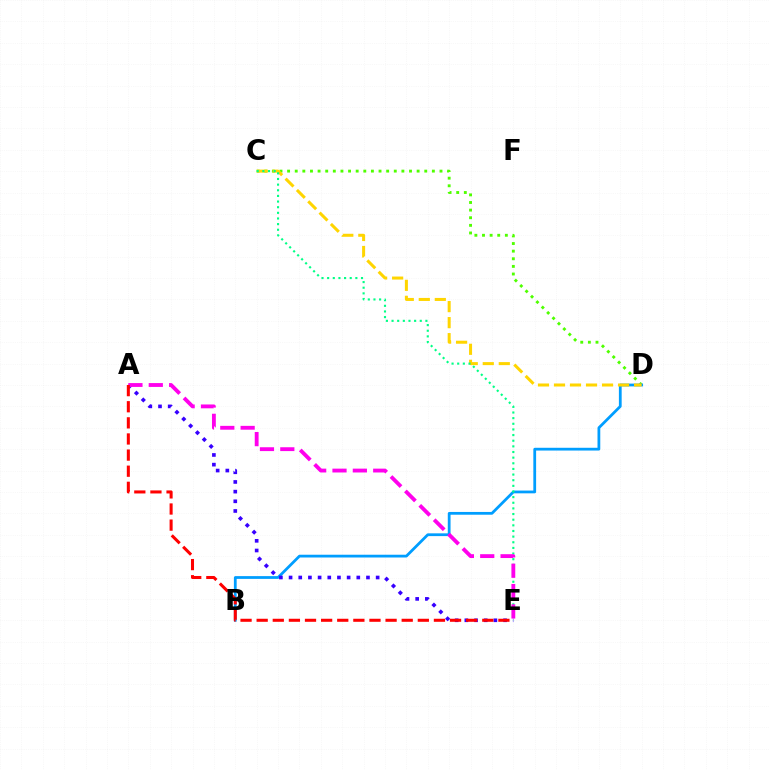{('C', 'D'): [{'color': '#4fff00', 'line_style': 'dotted', 'thickness': 2.07}, {'color': '#ffd500', 'line_style': 'dashed', 'thickness': 2.18}], ('B', 'D'): [{'color': '#009eff', 'line_style': 'solid', 'thickness': 2.0}], ('A', 'E'): [{'color': '#3700ff', 'line_style': 'dotted', 'thickness': 2.63}, {'color': '#ff00ed', 'line_style': 'dashed', 'thickness': 2.76}, {'color': '#ff0000', 'line_style': 'dashed', 'thickness': 2.19}], ('C', 'E'): [{'color': '#00ff86', 'line_style': 'dotted', 'thickness': 1.53}]}